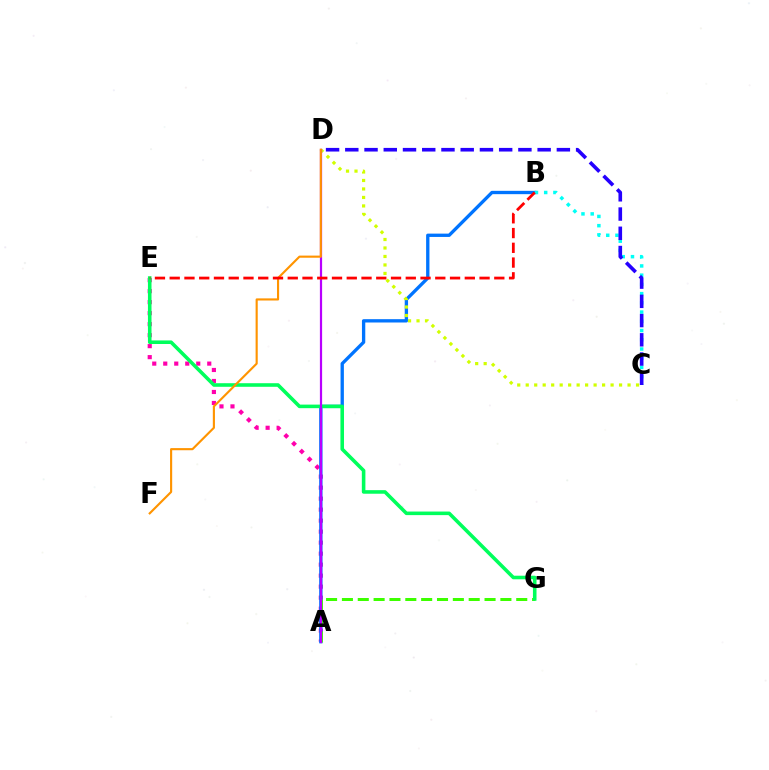{('A', 'E'): [{'color': '#ff00ac', 'line_style': 'dotted', 'thickness': 2.99}], ('A', 'B'): [{'color': '#0074ff', 'line_style': 'solid', 'thickness': 2.39}], ('A', 'G'): [{'color': '#3dff00', 'line_style': 'dashed', 'thickness': 2.15}], ('C', 'D'): [{'color': '#d1ff00', 'line_style': 'dotted', 'thickness': 2.31}, {'color': '#2500ff', 'line_style': 'dashed', 'thickness': 2.61}], ('E', 'G'): [{'color': '#00ff5c', 'line_style': 'solid', 'thickness': 2.57}], ('A', 'D'): [{'color': '#b900ff', 'line_style': 'solid', 'thickness': 1.6}], ('B', 'C'): [{'color': '#00fff6', 'line_style': 'dotted', 'thickness': 2.51}], ('D', 'F'): [{'color': '#ff9400', 'line_style': 'solid', 'thickness': 1.54}], ('B', 'E'): [{'color': '#ff0000', 'line_style': 'dashed', 'thickness': 2.0}]}